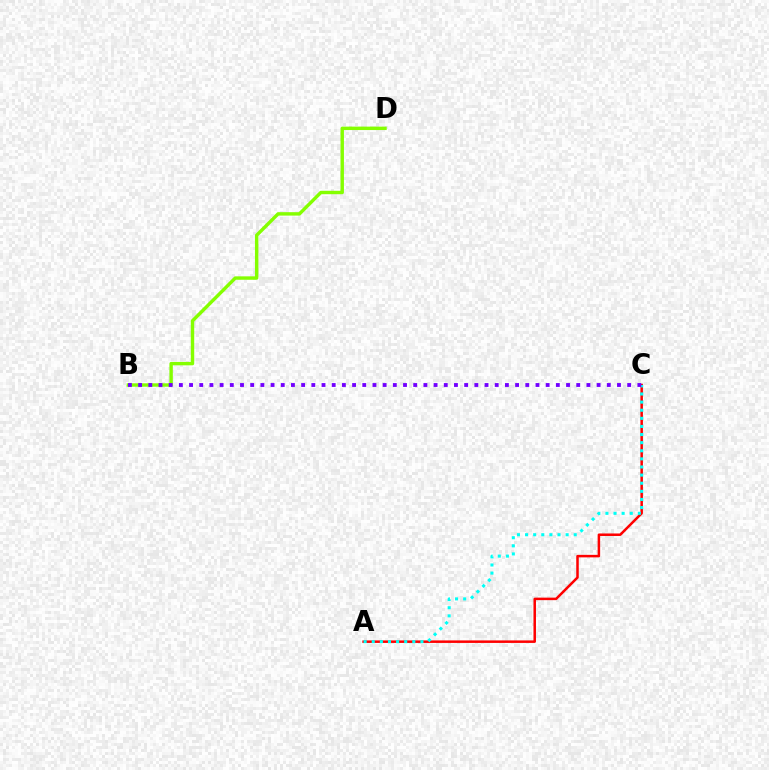{('A', 'C'): [{'color': '#ff0000', 'line_style': 'solid', 'thickness': 1.81}, {'color': '#00fff6', 'line_style': 'dotted', 'thickness': 2.2}], ('B', 'D'): [{'color': '#84ff00', 'line_style': 'solid', 'thickness': 2.46}], ('B', 'C'): [{'color': '#7200ff', 'line_style': 'dotted', 'thickness': 2.77}]}